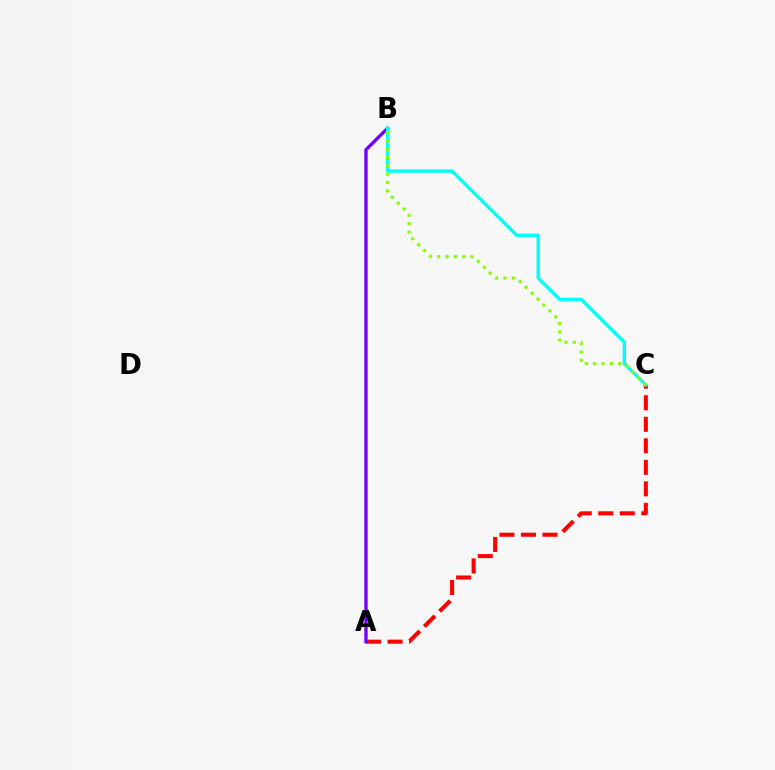{('A', 'C'): [{'color': '#ff0000', 'line_style': 'dashed', 'thickness': 2.92}], ('A', 'B'): [{'color': '#7200ff', 'line_style': 'solid', 'thickness': 2.4}], ('B', 'C'): [{'color': '#00fff6', 'line_style': 'solid', 'thickness': 2.39}, {'color': '#84ff00', 'line_style': 'dotted', 'thickness': 2.27}]}